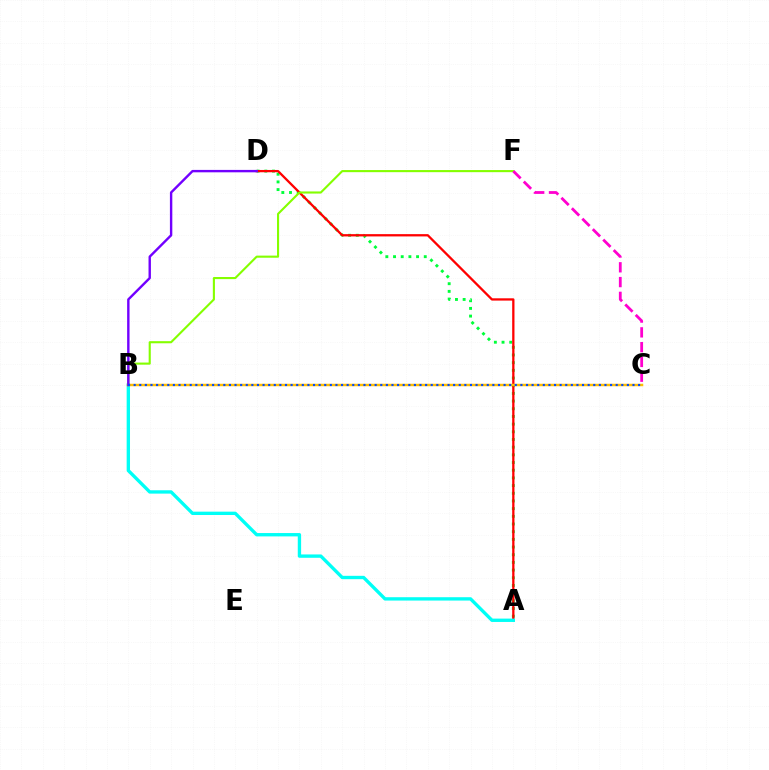{('A', 'D'): [{'color': '#00ff39', 'line_style': 'dotted', 'thickness': 2.09}, {'color': '#ff0000', 'line_style': 'solid', 'thickness': 1.65}], ('A', 'B'): [{'color': '#00fff6', 'line_style': 'solid', 'thickness': 2.41}], ('B', 'C'): [{'color': '#ffbd00', 'line_style': 'solid', 'thickness': 1.79}, {'color': '#004bff', 'line_style': 'dotted', 'thickness': 1.52}], ('B', 'F'): [{'color': '#84ff00', 'line_style': 'solid', 'thickness': 1.52}], ('B', 'D'): [{'color': '#7200ff', 'line_style': 'solid', 'thickness': 1.73}], ('C', 'F'): [{'color': '#ff00cf', 'line_style': 'dashed', 'thickness': 2.01}]}